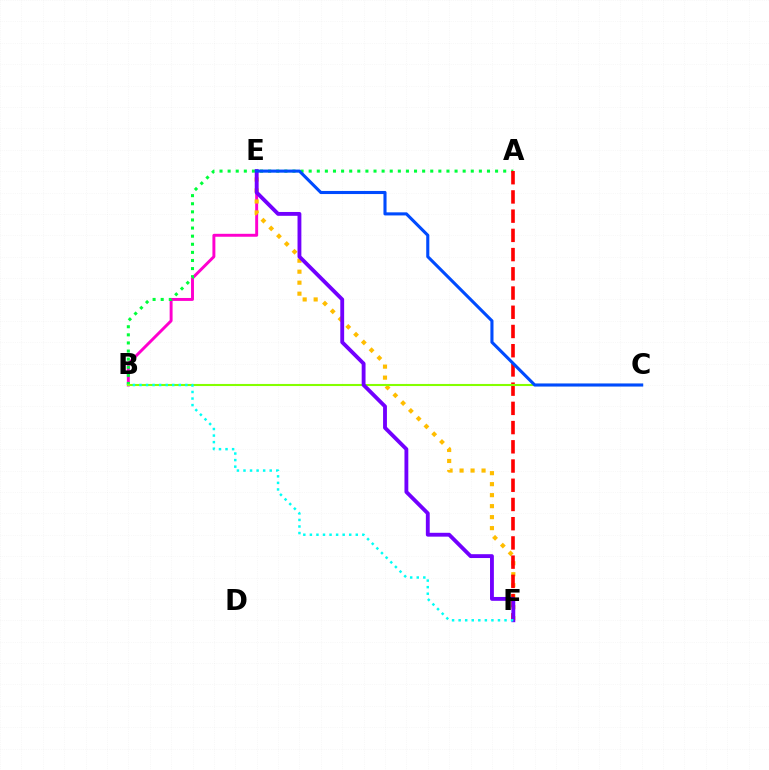{('B', 'E'): [{'color': '#ff00cf', 'line_style': 'solid', 'thickness': 2.11}], ('E', 'F'): [{'color': '#ffbd00', 'line_style': 'dotted', 'thickness': 2.99}, {'color': '#7200ff', 'line_style': 'solid', 'thickness': 2.77}], ('A', 'B'): [{'color': '#00ff39', 'line_style': 'dotted', 'thickness': 2.2}], ('A', 'F'): [{'color': '#ff0000', 'line_style': 'dashed', 'thickness': 2.61}], ('B', 'C'): [{'color': '#84ff00', 'line_style': 'solid', 'thickness': 1.51}], ('B', 'F'): [{'color': '#00fff6', 'line_style': 'dotted', 'thickness': 1.78}], ('C', 'E'): [{'color': '#004bff', 'line_style': 'solid', 'thickness': 2.23}]}